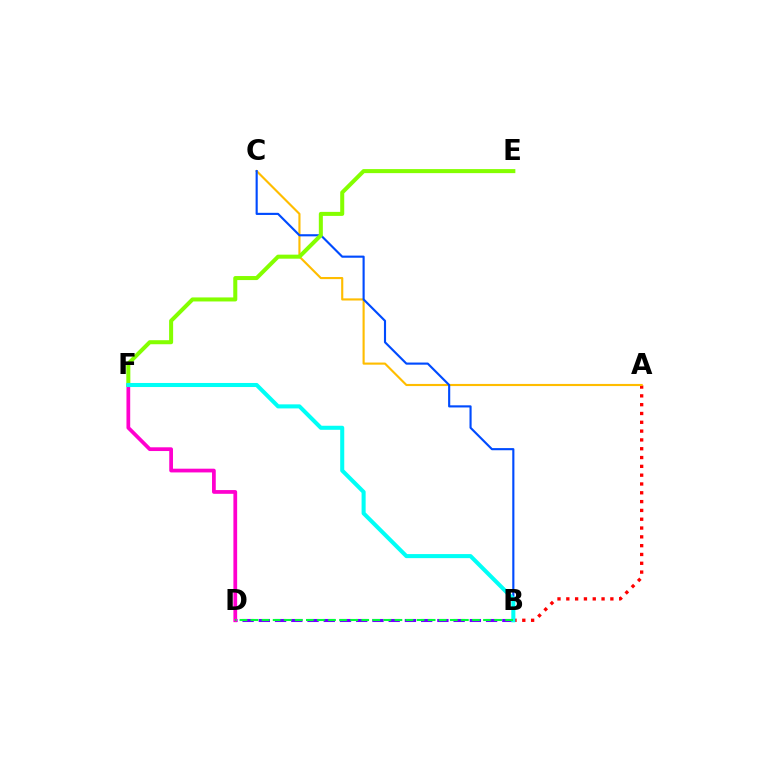{('A', 'B'): [{'color': '#ff0000', 'line_style': 'dotted', 'thickness': 2.39}], ('B', 'D'): [{'color': '#7200ff', 'line_style': 'dashed', 'thickness': 2.21}, {'color': '#00ff39', 'line_style': 'dashed', 'thickness': 1.5}], ('A', 'C'): [{'color': '#ffbd00', 'line_style': 'solid', 'thickness': 1.54}], ('D', 'F'): [{'color': '#ff00cf', 'line_style': 'solid', 'thickness': 2.69}], ('B', 'C'): [{'color': '#004bff', 'line_style': 'solid', 'thickness': 1.54}], ('E', 'F'): [{'color': '#84ff00', 'line_style': 'solid', 'thickness': 2.9}], ('B', 'F'): [{'color': '#00fff6', 'line_style': 'solid', 'thickness': 2.92}]}